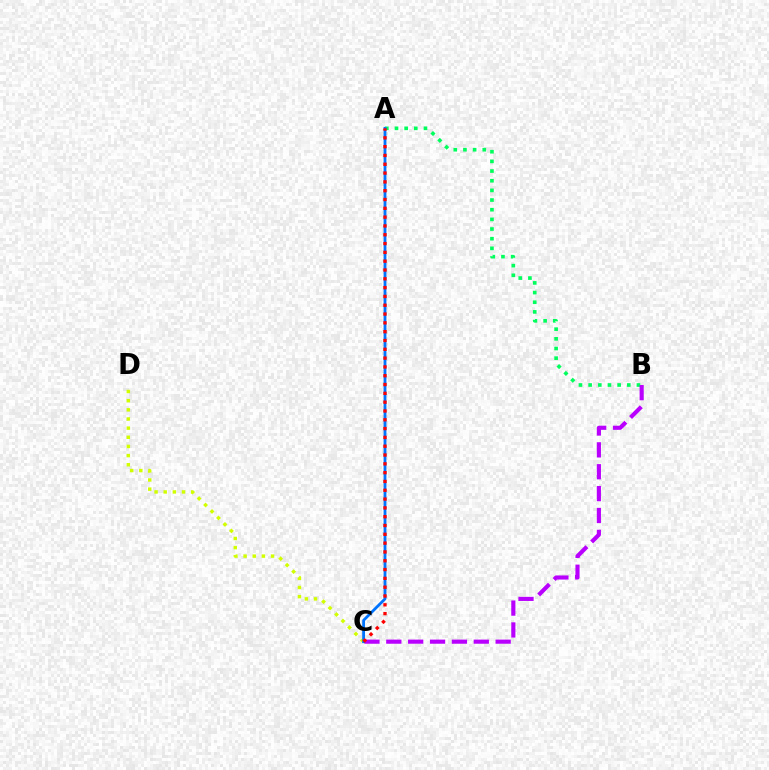{('A', 'B'): [{'color': '#00ff5c', 'line_style': 'dotted', 'thickness': 2.63}], ('C', 'D'): [{'color': '#d1ff00', 'line_style': 'dotted', 'thickness': 2.49}], ('B', 'C'): [{'color': '#b900ff', 'line_style': 'dashed', 'thickness': 2.97}], ('A', 'C'): [{'color': '#0074ff', 'line_style': 'solid', 'thickness': 2.03}, {'color': '#ff0000', 'line_style': 'dotted', 'thickness': 2.39}]}